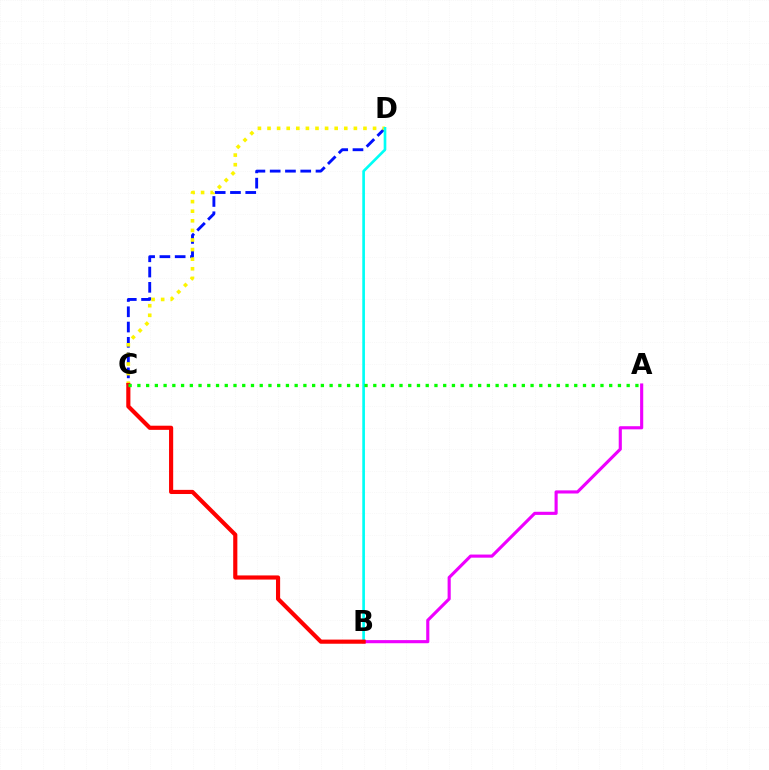{('C', 'D'): [{'color': '#0010ff', 'line_style': 'dashed', 'thickness': 2.08}, {'color': '#fcf500', 'line_style': 'dotted', 'thickness': 2.61}], ('B', 'D'): [{'color': '#00fff6', 'line_style': 'solid', 'thickness': 1.92}], ('A', 'B'): [{'color': '#ee00ff', 'line_style': 'solid', 'thickness': 2.25}], ('B', 'C'): [{'color': '#ff0000', 'line_style': 'solid', 'thickness': 2.98}], ('A', 'C'): [{'color': '#08ff00', 'line_style': 'dotted', 'thickness': 2.37}]}